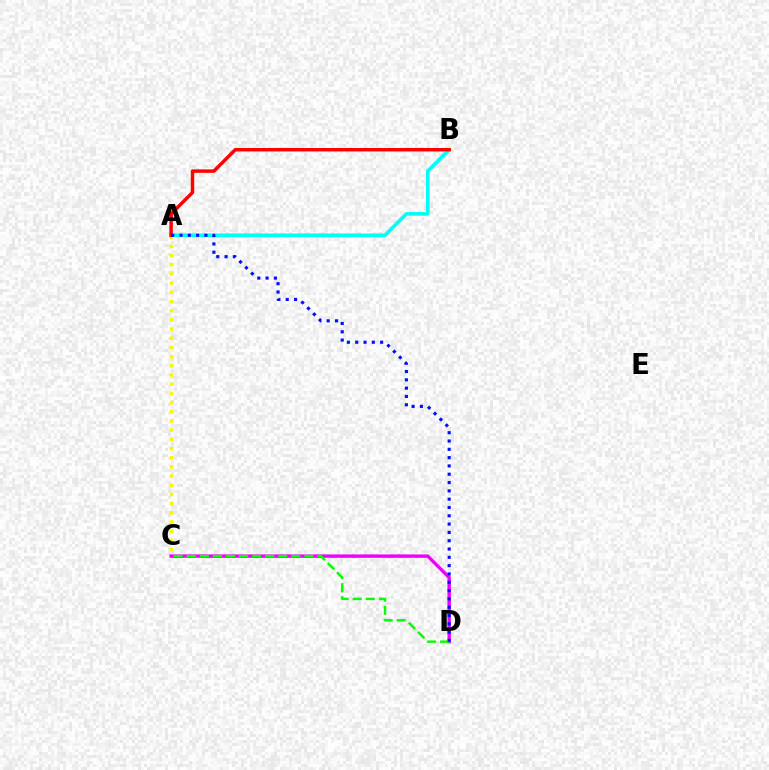{('A', 'C'): [{'color': '#fcf500', 'line_style': 'dotted', 'thickness': 2.5}], ('A', 'B'): [{'color': '#00fff6', 'line_style': 'solid', 'thickness': 2.62}, {'color': '#ff0000', 'line_style': 'solid', 'thickness': 2.49}], ('C', 'D'): [{'color': '#ee00ff', 'line_style': 'solid', 'thickness': 2.45}, {'color': '#08ff00', 'line_style': 'dashed', 'thickness': 1.78}], ('A', 'D'): [{'color': '#0010ff', 'line_style': 'dotted', 'thickness': 2.26}]}